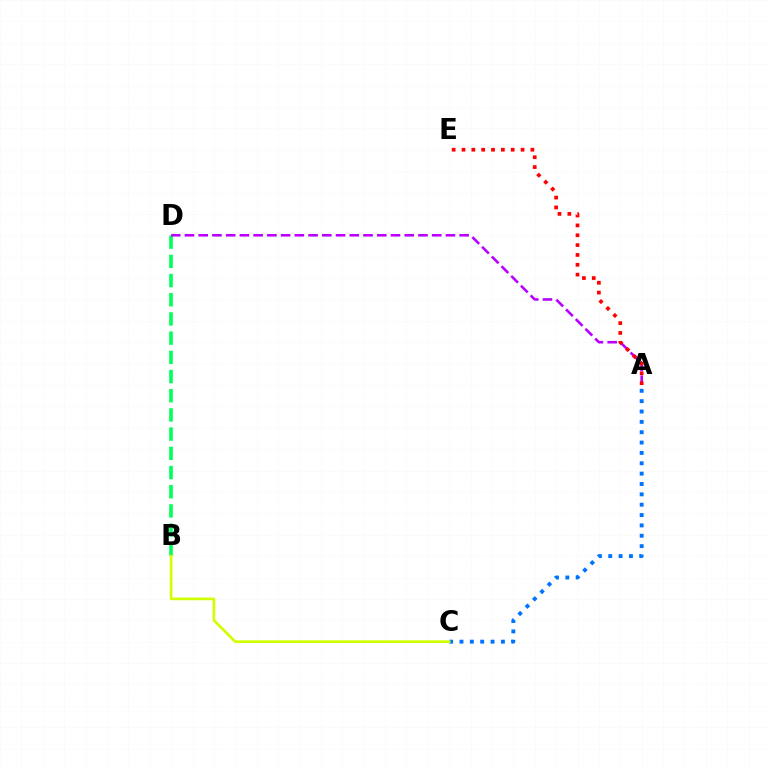{('B', 'D'): [{'color': '#00ff5c', 'line_style': 'dashed', 'thickness': 2.61}], ('A', 'D'): [{'color': '#b900ff', 'line_style': 'dashed', 'thickness': 1.87}], ('A', 'E'): [{'color': '#ff0000', 'line_style': 'dotted', 'thickness': 2.67}], ('A', 'C'): [{'color': '#0074ff', 'line_style': 'dotted', 'thickness': 2.81}], ('B', 'C'): [{'color': '#d1ff00', 'line_style': 'solid', 'thickness': 1.92}]}